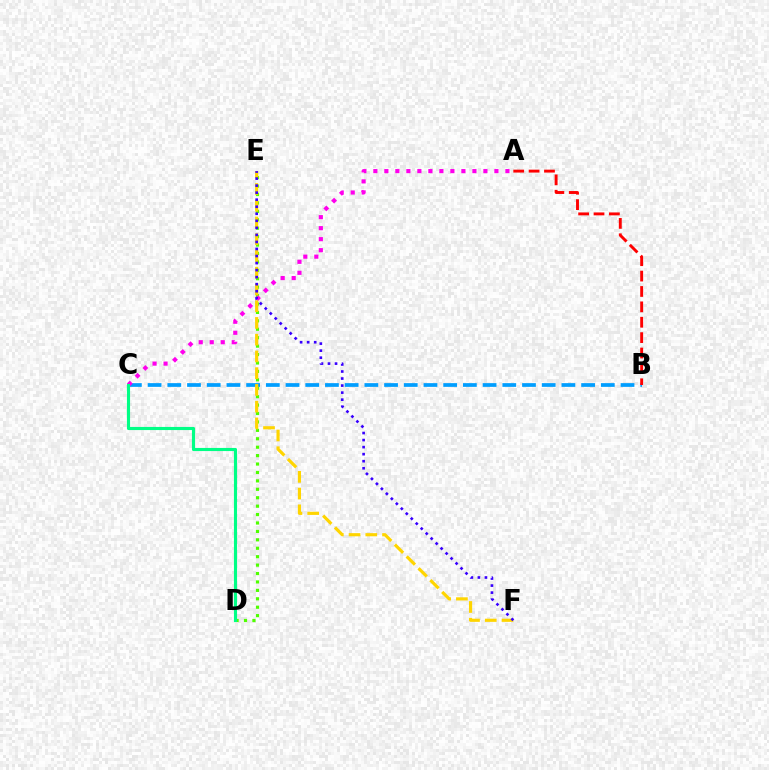{('D', 'E'): [{'color': '#4fff00', 'line_style': 'dotted', 'thickness': 2.29}], ('B', 'C'): [{'color': '#009eff', 'line_style': 'dashed', 'thickness': 2.68}], ('A', 'C'): [{'color': '#ff00ed', 'line_style': 'dotted', 'thickness': 2.99}], ('C', 'D'): [{'color': '#00ff86', 'line_style': 'solid', 'thickness': 2.25}], ('E', 'F'): [{'color': '#ffd500', 'line_style': 'dashed', 'thickness': 2.27}, {'color': '#3700ff', 'line_style': 'dotted', 'thickness': 1.91}], ('A', 'B'): [{'color': '#ff0000', 'line_style': 'dashed', 'thickness': 2.09}]}